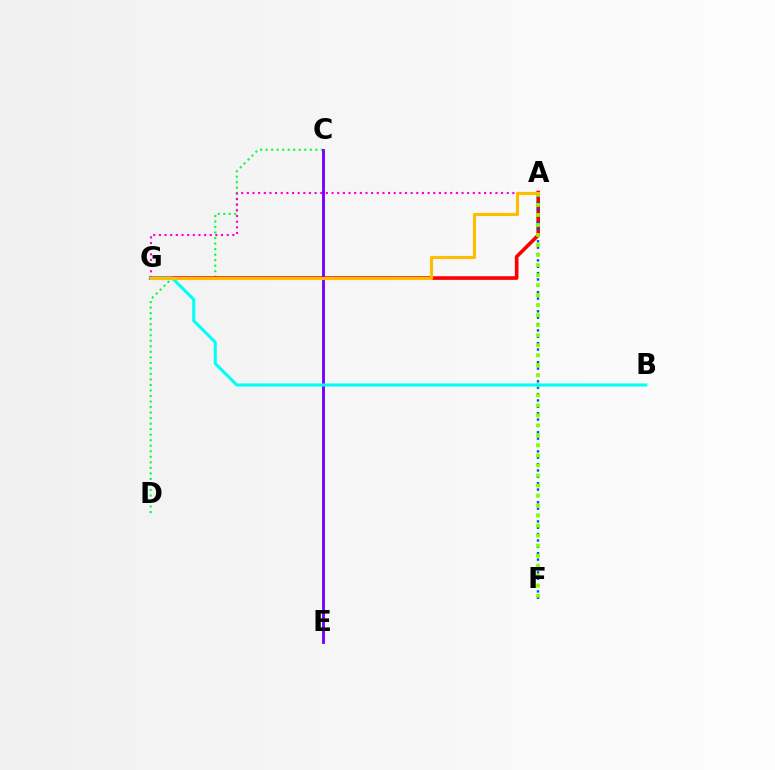{('C', 'D'): [{'color': '#00ff39', 'line_style': 'dotted', 'thickness': 1.5}], ('A', 'G'): [{'color': '#ff0000', 'line_style': 'solid', 'thickness': 2.62}, {'color': '#ff00cf', 'line_style': 'dotted', 'thickness': 1.53}, {'color': '#ffbd00', 'line_style': 'solid', 'thickness': 2.25}], ('C', 'E'): [{'color': '#7200ff', 'line_style': 'solid', 'thickness': 2.05}], ('A', 'F'): [{'color': '#004bff', 'line_style': 'dotted', 'thickness': 1.73}, {'color': '#84ff00', 'line_style': 'dotted', 'thickness': 2.72}], ('B', 'G'): [{'color': '#00fff6', 'line_style': 'solid', 'thickness': 2.2}]}